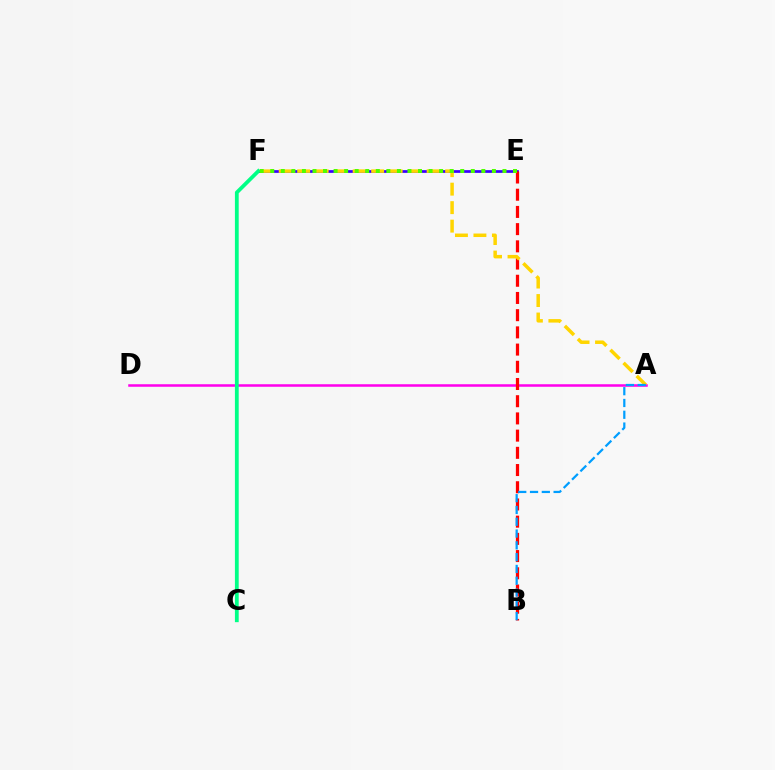{('E', 'F'): [{'color': '#3700ff', 'line_style': 'solid', 'thickness': 1.96}, {'color': '#4fff00', 'line_style': 'dotted', 'thickness': 2.87}], ('A', 'D'): [{'color': '#ff00ed', 'line_style': 'solid', 'thickness': 1.82}], ('C', 'F'): [{'color': '#00ff86', 'line_style': 'solid', 'thickness': 2.72}], ('B', 'E'): [{'color': '#ff0000', 'line_style': 'dashed', 'thickness': 2.34}], ('A', 'F'): [{'color': '#ffd500', 'line_style': 'dashed', 'thickness': 2.51}], ('A', 'B'): [{'color': '#009eff', 'line_style': 'dashed', 'thickness': 1.6}]}